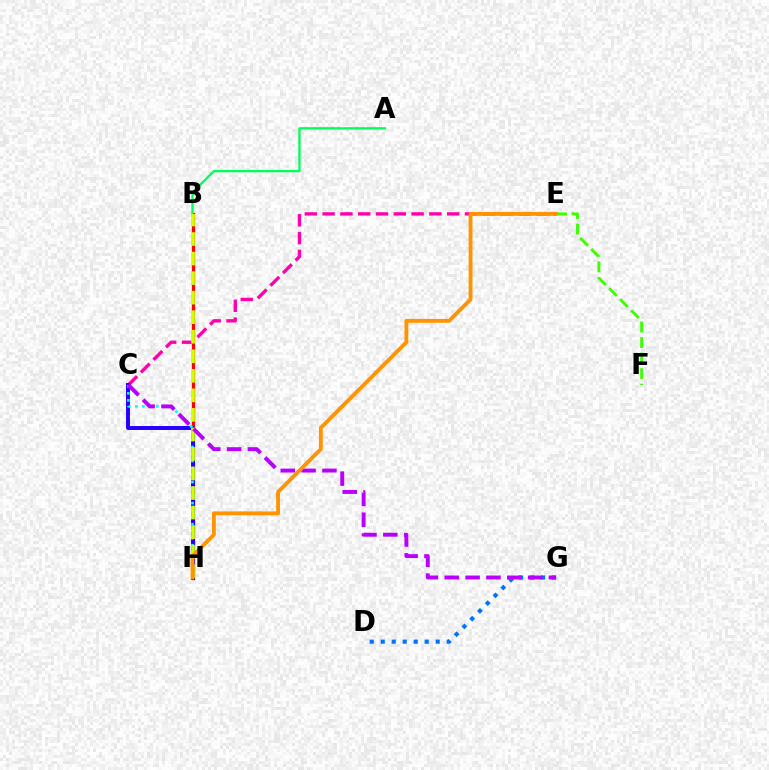{('B', 'H'): [{'color': '#ff0000', 'line_style': 'solid', 'thickness': 2.35}, {'color': '#d1ff00', 'line_style': 'dashed', 'thickness': 2.65}], ('C', 'E'): [{'color': '#ff00ac', 'line_style': 'dashed', 'thickness': 2.42}], ('C', 'H'): [{'color': '#2500ff', 'line_style': 'solid', 'thickness': 2.84}, {'color': '#00fff6', 'line_style': 'dotted', 'thickness': 1.91}], ('E', 'F'): [{'color': '#3dff00', 'line_style': 'dashed', 'thickness': 2.11}], ('A', 'B'): [{'color': '#00ff5c', 'line_style': 'solid', 'thickness': 1.68}], ('D', 'G'): [{'color': '#0074ff', 'line_style': 'dotted', 'thickness': 2.99}], ('C', 'G'): [{'color': '#b900ff', 'line_style': 'dashed', 'thickness': 2.83}], ('E', 'H'): [{'color': '#ff9400', 'line_style': 'solid', 'thickness': 2.78}]}